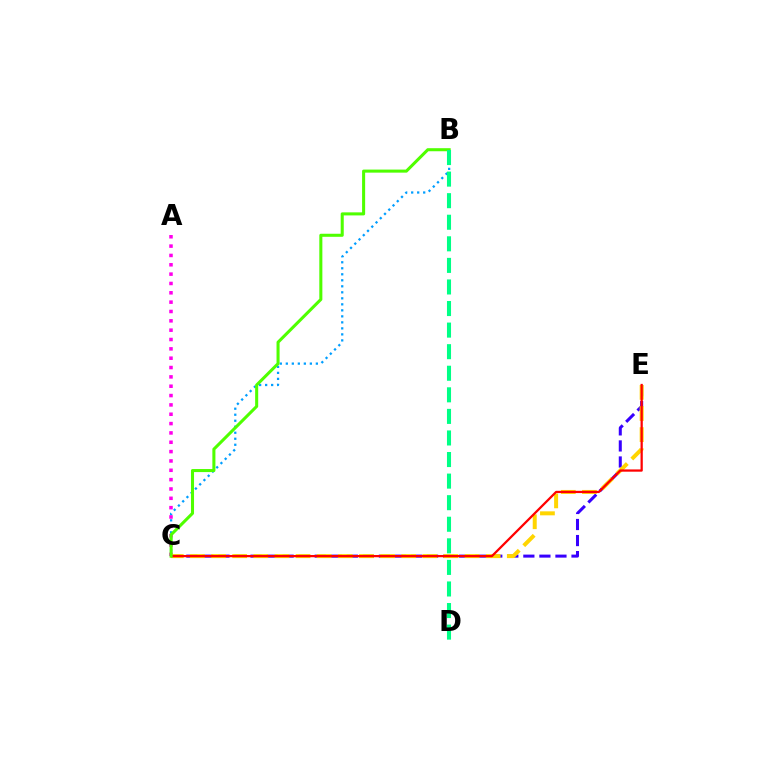{('C', 'E'): [{'color': '#3700ff', 'line_style': 'dashed', 'thickness': 2.18}, {'color': '#ffd500', 'line_style': 'dashed', 'thickness': 2.87}, {'color': '#ff0000', 'line_style': 'solid', 'thickness': 1.62}], ('B', 'C'): [{'color': '#009eff', 'line_style': 'dotted', 'thickness': 1.63}, {'color': '#4fff00', 'line_style': 'solid', 'thickness': 2.2}], ('A', 'C'): [{'color': '#ff00ed', 'line_style': 'dotted', 'thickness': 2.54}], ('B', 'D'): [{'color': '#00ff86', 'line_style': 'dashed', 'thickness': 2.93}]}